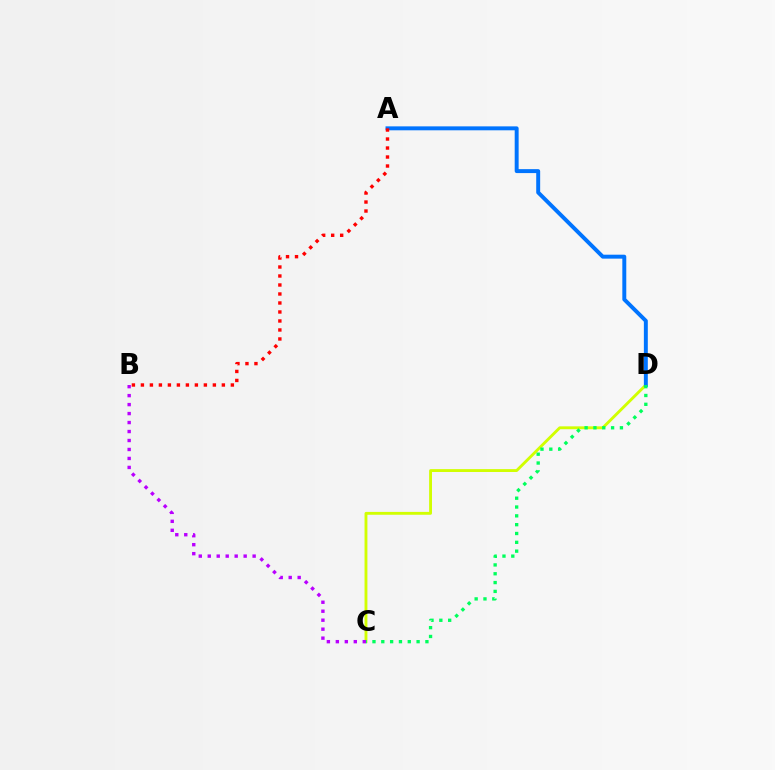{('C', 'D'): [{'color': '#d1ff00', 'line_style': 'solid', 'thickness': 2.06}, {'color': '#00ff5c', 'line_style': 'dotted', 'thickness': 2.4}], ('B', 'C'): [{'color': '#b900ff', 'line_style': 'dotted', 'thickness': 2.44}], ('A', 'D'): [{'color': '#0074ff', 'line_style': 'solid', 'thickness': 2.84}], ('A', 'B'): [{'color': '#ff0000', 'line_style': 'dotted', 'thickness': 2.44}]}